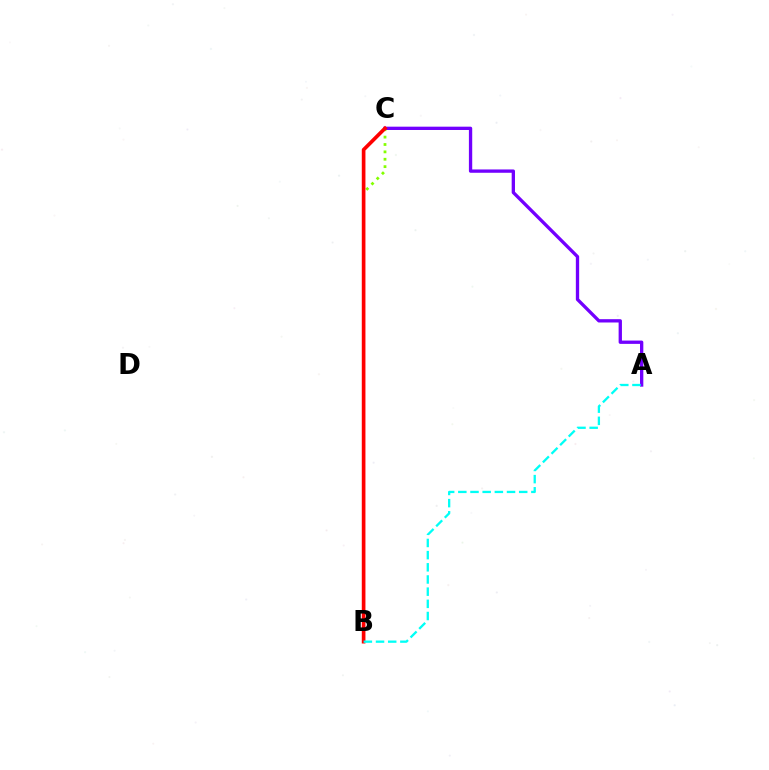{('B', 'C'): [{'color': '#84ff00', 'line_style': 'dotted', 'thickness': 2.01}, {'color': '#ff0000', 'line_style': 'solid', 'thickness': 2.63}], ('A', 'C'): [{'color': '#7200ff', 'line_style': 'solid', 'thickness': 2.39}], ('A', 'B'): [{'color': '#00fff6', 'line_style': 'dashed', 'thickness': 1.65}]}